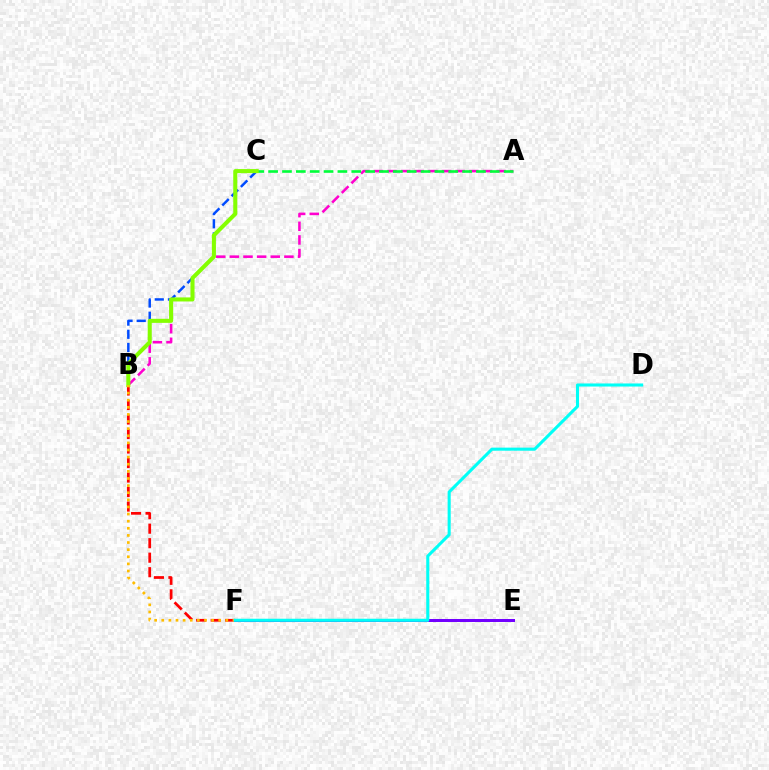{('B', 'C'): [{'color': '#004bff', 'line_style': 'dashed', 'thickness': 1.79}, {'color': '#84ff00', 'line_style': 'solid', 'thickness': 2.92}], ('A', 'B'): [{'color': '#ff00cf', 'line_style': 'dashed', 'thickness': 1.85}], ('B', 'F'): [{'color': '#ff0000', 'line_style': 'dashed', 'thickness': 1.97}, {'color': '#ffbd00', 'line_style': 'dotted', 'thickness': 1.93}], ('A', 'C'): [{'color': '#00ff39', 'line_style': 'dashed', 'thickness': 1.88}], ('E', 'F'): [{'color': '#7200ff', 'line_style': 'solid', 'thickness': 2.16}], ('D', 'F'): [{'color': '#00fff6', 'line_style': 'solid', 'thickness': 2.21}]}